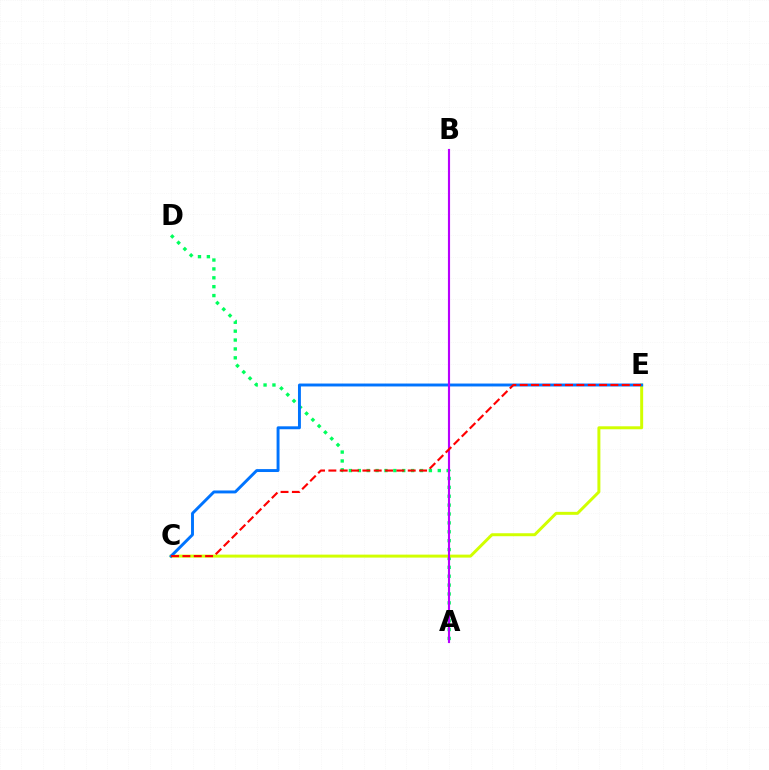{('A', 'D'): [{'color': '#00ff5c', 'line_style': 'dotted', 'thickness': 2.41}], ('C', 'E'): [{'color': '#d1ff00', 'line_style': 'solid', 'thickness': 2.14}, {'color': '#0074ff', 'line_style': 'solid', 'thickness': 2.11}, {'color': '#ff0000', 'line_style': 'dashed', 'thickness': 1.54}], ('A', 'B'): [{'color': '#b900ff', 'line_style': 'solid', 'thickness': 1.54}]}